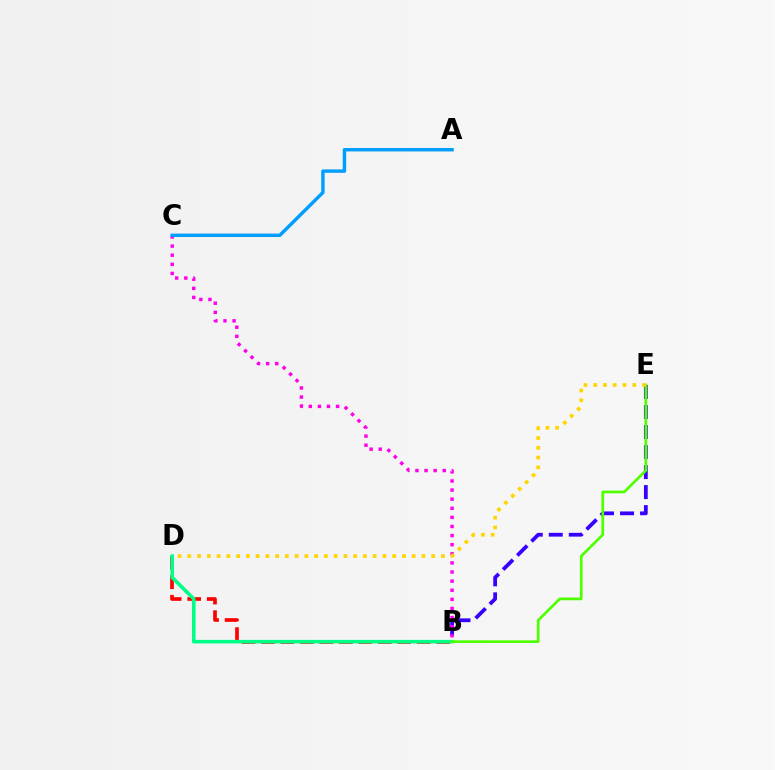{('B', 'E'): [{'color': '#3700ff', 'line_style': 'dashed', 'thickness': 2.72}, {'color': '#4fff00', 'line_style': 'solid', 'thickness': 1.94}], ('B', 'D'): [{'color': '#ff0000', 'line_style': 'dashed', 'thickness': 2.64}, {'color': '#00ff86', 'line_style': 'solid', 'thickness': 2.58}], ('B', 'C'): [{'color': '#ff00ed', 'line_style': 'dotted', 'thickness': 2.47}], ('A', 'C'): [{'color': '#009eff', 'line_style': 'solid', 'thickness': 2.47}], ('D', 'E'): [{'color': '#ffd500', 'line_style': 'dotted', 'thickness': 2.65}]}